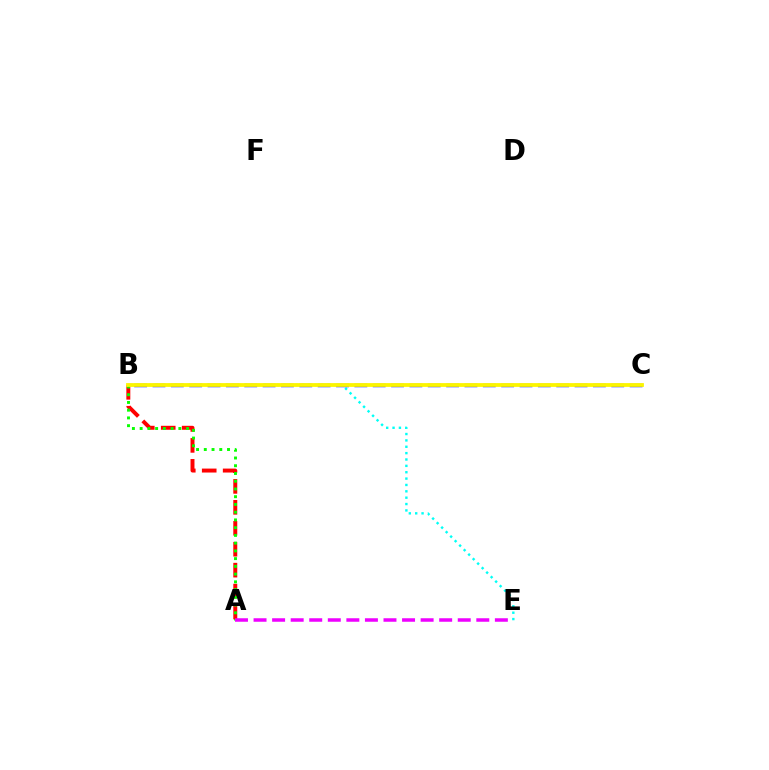{('A', 'B'): [{'color': '#ff0000', 'line_style': 'dashed', 'thickness': 2.85}, {'color': '#08ff00', 'line_style': 'dotted', 'thickness': 2.1}], ('B', 'E'): [{'color': '#00fff6', 'line_style': 'dotted', 'thickness': 1.73}], ('B', 'C'): [{'color': '#0010ff', 'line_style': 'dashed', 'thickness': 2.49}, {'color': '#fcf500', 'line_style': 'solid', 'thickness': 2.73}], ('A', 'E'): [{'color': '#ee00ff', 'line_style': 'dashed', 'thickness': 2.52}]}